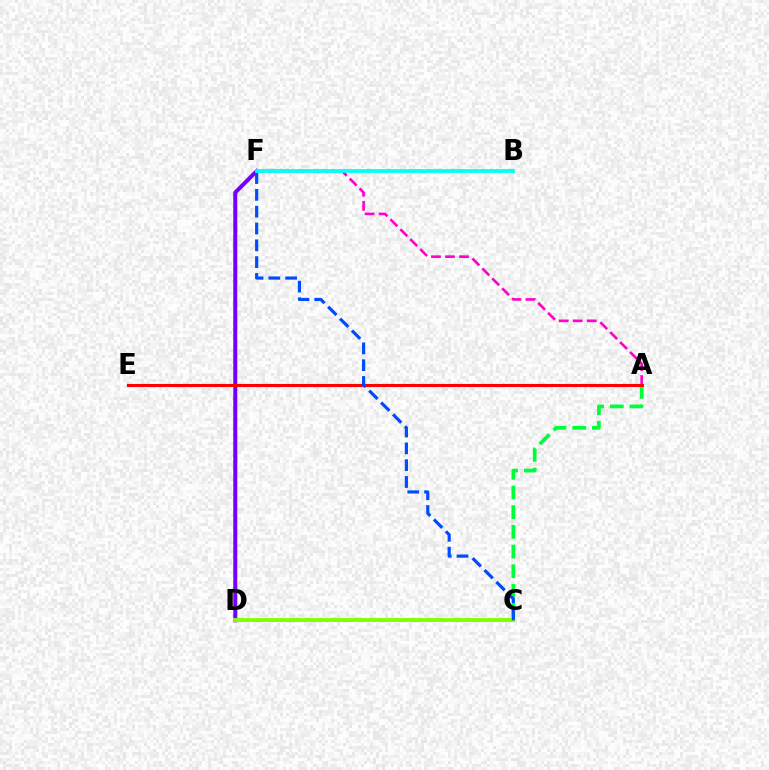{('C', 'D'): [{'color': '#ffbd00', 'line_style': 'solid', 'thickness': 1.91}, {'color': '#84ff00', 'line_style': 'solid', 'thickness': 2.79}], ('D', 'F'): [{'color': '#7200ff', 'line_style': 'solid', 'thickness': 2.89}], ('A', 'F'): [{'color': '#ff00cf', 'line_style': 'dashed', 'thickness': 1.91}], ('A', 'C'): [{'color': '#00ff39', 'line_style': 'dashed', 'thickness': 2.67}], ('A', 'E'): [{'color': '#ff0000', 'line_style': 'solid', 'thickness': 2.22}], ('C', 'F'): [{'color': '#004bff', 'line_style': 'dashed', 'thickness': 2.28}], ('B', 'F'): [{'color': '#00fff6', 'line_style': 'solid', 'thickness': 2.7}]}